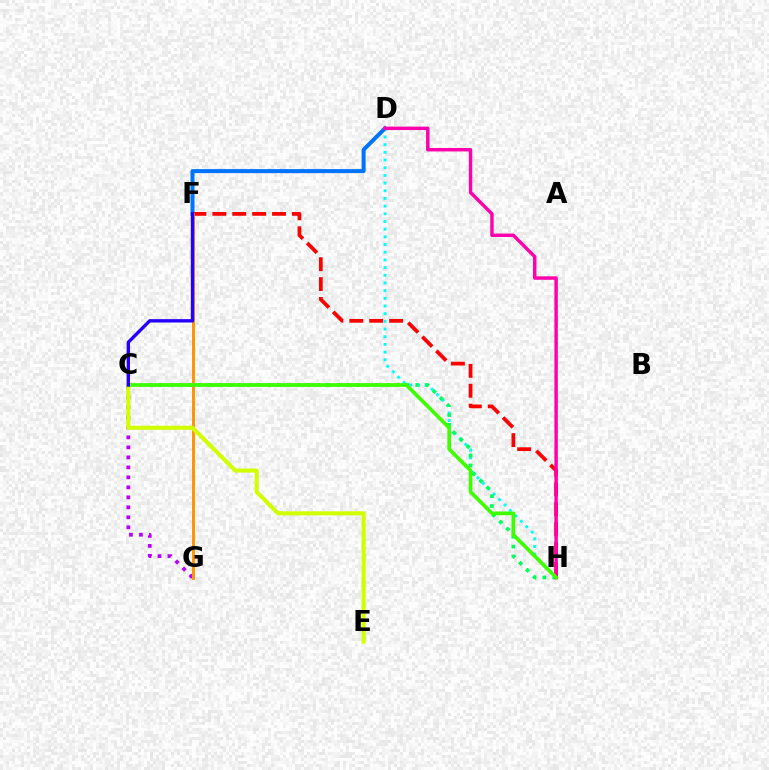{('C', 'G'): [{'color': '#b900ff', 'line_style': 'dotted', 'thickness': 2.72}], ('D', 'H'): [{'color': '#00fff6', 'line_style': 'dotted', 'thickness': 2.09}, {'color': '#ff00ac', 'line_style': 'solid', 'thickness': 2.48}], ('D', 'F'): [{'color': '#0074ff', 'line_style': 'solid', 'thickness': 2.89}], ('F', 'H'): [{'color': '#ff0000', 'line_style': 'dashed', 'thickness': 2.7}], ('C', 'H'): [{'color': '#00ff5c', 'line_style': 'dotted', 'thickness': 2.69}, {'color': '#3dff00', 'line_style': 'solid', 'thickness': 2.64}], ('F', 'G'): [{'color': '#ff9400', 'line_style': 'solid', 'thickness': 2.12}], ('C', 'E'): [{'color': '#d1ff00', 'line_style': 'solid', 'thickness': 2.92}], ('C', 'F'): [{'color': '#2500ff', 'line_style': 'solid', 'thickness': 2.43}]}